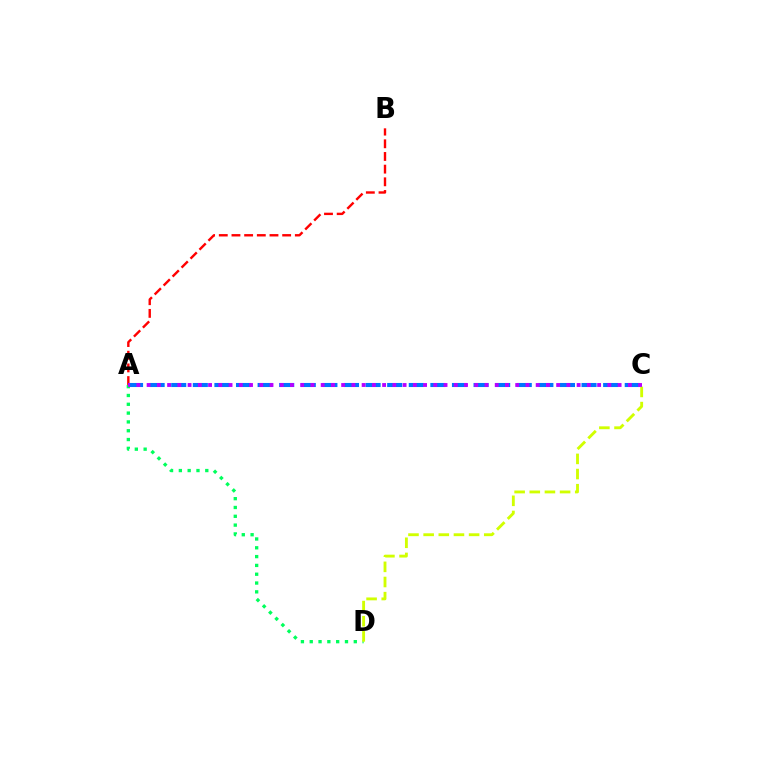{('A', 'B'): [{'color': '#ff0000', 'line_style': 'dashed', 'thickness': 1.72}], ('A', 'C'): [{'color': '#0074ff', 'line_style': 'dashed', 'thickness': 2.93}, {'color': '#b900ff', 'line_style': 'dotted', 'thickness': 2.78}], ('A', 'D'): [{'color': '#00ff5c', 'line_style': 'dotted', 'thickness': 2.39}], ('C', 'D'): [{'color': '#d1ff00', 'line_style': 'dashed', 'thickness': 2.06}]}